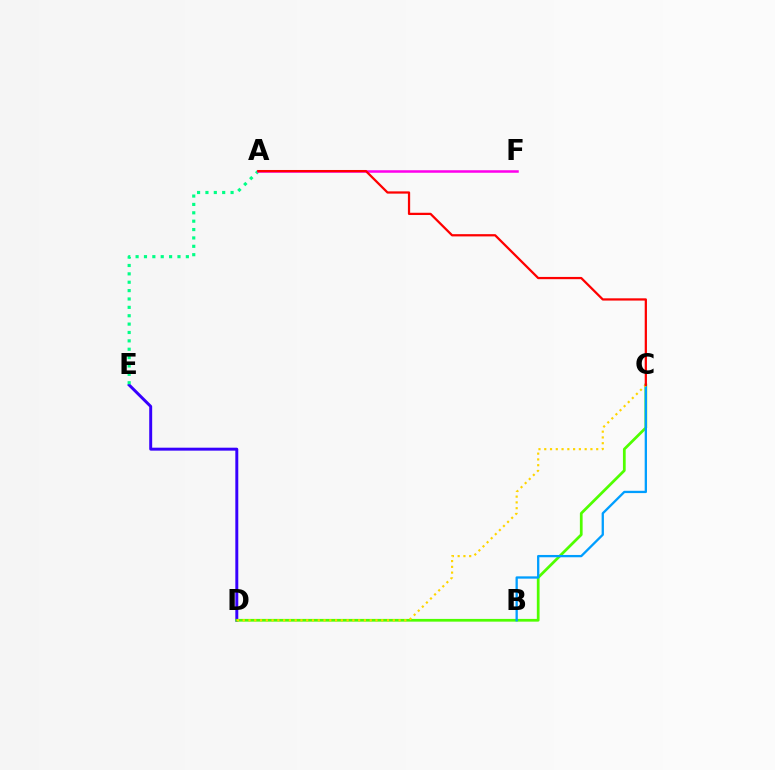{('D', 'E'): [{'color': '#3700ff', 'line_style': 'solid', 'thickness': 2.12}], ('C', 'D'): [{'color': '#4fff00', 'line_style': 'solid', 'thickness': 1.97}, {'color': '#ffd500', 'line_style': 'dotted', 'thickness': 1.57}], ('B', 'C'): [{'color': '#009eff', 'line_style': 'solid', 'thickness': 1.66}], ('A', 'E'): [{'color': '#00ff86', 'line_style': 'dotted', 'thickness': 2.28}], ('A', 'F'): [{'color': '#ff00ed', 'line_style': 'solid', 'thickness': 1.82}], ('A', 'C'): [{'color': '#ff0000', 'line_style': 'solid', 'thickness': 1.62}]}